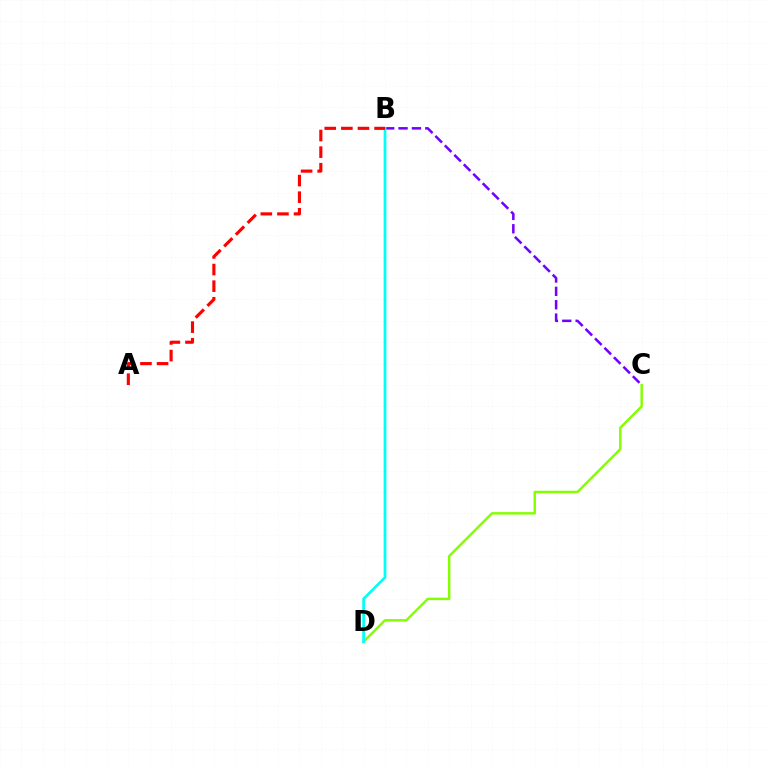{('C', 'D'): [{'color': '#84ff00', 'line_style': 'solid', 'thickness': 1.76}], ('B', 'C'): [{'color': '#7200ff', 'line_style': 'dashed', 'thickness': 1.82}], ('B', 'D'): [{'color': '#00fff6', 'line_style': 'solid', 'thickness': 1.98}], ('A', 'B'): [{'color': '#ff0000', 'line_style': 'dashed', 'thickness': 2.26}]}